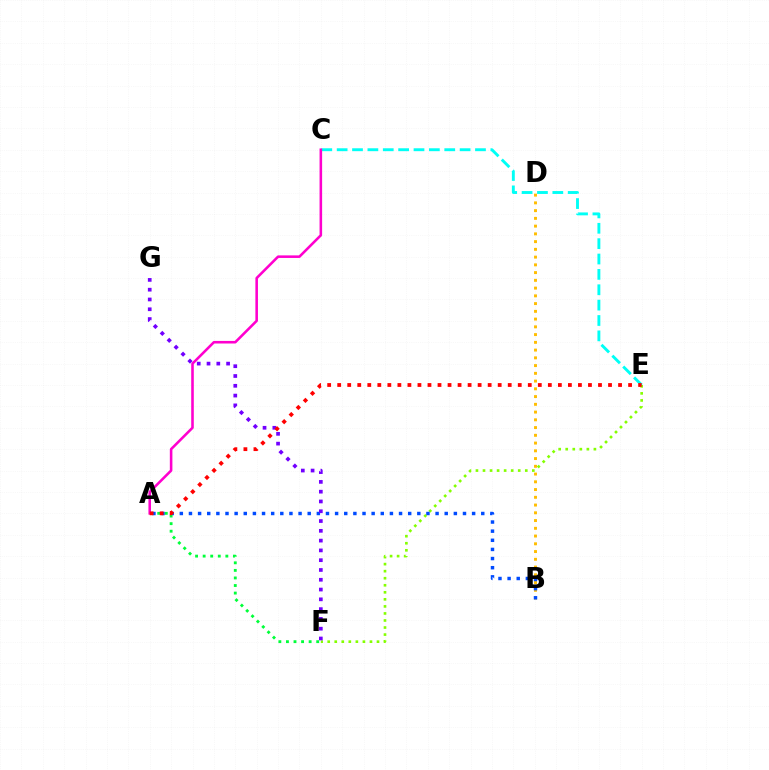{('B', 'D'): [{'color': '#ffbd00', 'line_style': 'dotted', 'thickness': 2.11}], ('C', 'E'): [{'color': '#00fff6', 'line_style': 'dashed', 'thickness': 2.09}], ('E', 'F'): [{'color': '#84ff00', 'line_style': 'dotted', 'thickness': 1.91}], ('A', 'B'): [{'color': '#004bff', 'line_style': 'dotted', 'thickness': 2.48}], ('A', 'F'): [{'color': '#00ff39', 'line_style': 'dotted', 'thickness': 2.06}], ('F', 'G'): [{'color': '#7200ff', 'line_style': 'dotted', 'thickness': 2.66}], ('A', 'C'): [{'color': '#ff00cf', 'line_style': 'solid', 'thickness': 1.85}], ('A', 'E'): [{'color': '#ff0000', 'line_style': 'dotted', 'thickness': 2.73}]}